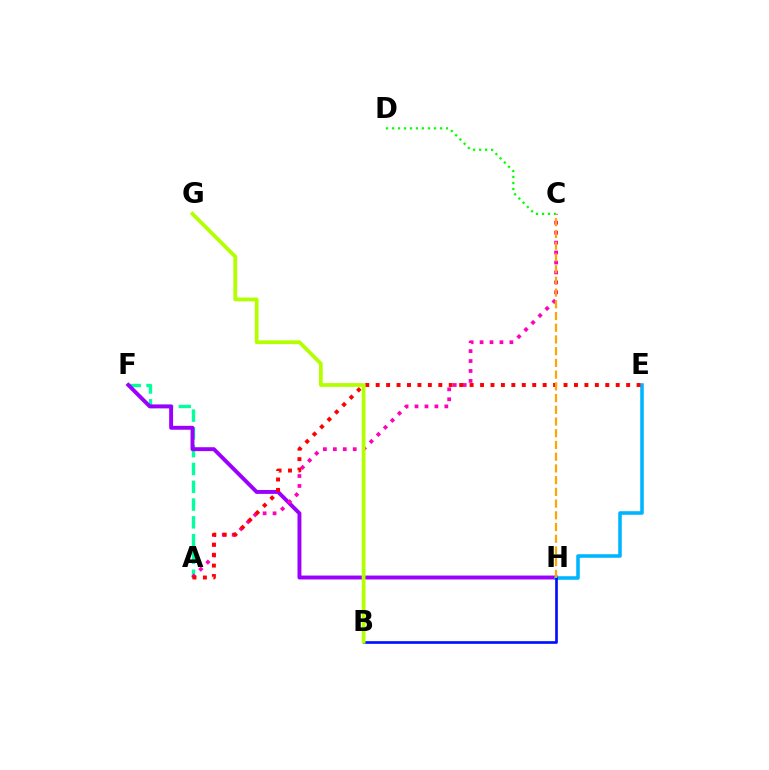{('A', 'F'): [{'color': '#00ff9d', 'line_style': 'dashed', 'thickness': 2.42}], ('F', 'H'): [{'color': '#9b00ff', 'line_style': 'solid', 'thickness': 2.81}], ('A', 'C'): [{'color': '#ff00bd', 'line_style': 'dotted', 'thickness': 2.7}], ('E', 'H'): [{'color': '#00b5ff', 'line_style': 'solid', 'thickness': 2.57}], ('C', 'D'): [{'color': '#08ff00', 'line_style': 'dotted', 'thickness': 1.63}], ('B', 'H'): [{'color': '#0010ff', 'line_style': 'solid', 'thickness': 1.93}], ('A', 'E'): [{'color': '#ff0000', 'line_style': 'dotted', 'thickness': 2.84}], ('B', 'G'): [{'color': '#b3ff00', 'line_style': 'solid', 'thickness': 2.71}], ('C', 'H'): [{'color': '#ffa500', 'line_style': 'dashed', 'thickness': 1.59}]}